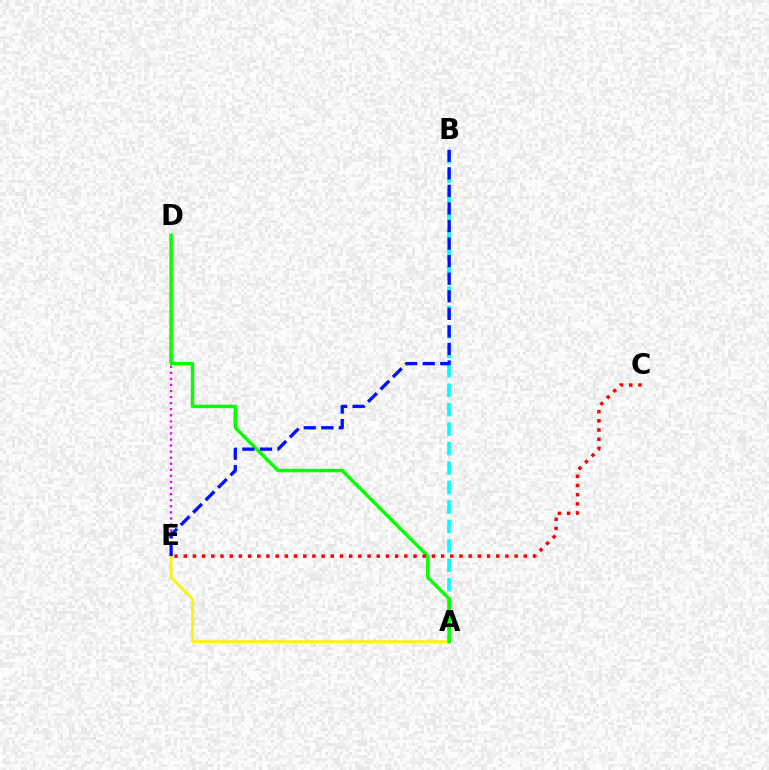{('D', 'E'): [{'color': '#ee00ff', 'line_style': 'dotted', 'thickness': 1.65}], ('A', 'E'): [{'color': '#fcf500', 'line_style': 'solid', 'thickness': 1.99}], ('A', 'B'): [{'color': '#00fff6', 'line_style': 'dashed', 'thickness': 2.64}], ('A', 'D'): [{'color': '#08ff00', 'line_style': 'solid', 'thickness': 2.47}], ('C', 'E'): [{'color': '#ff0000', 'line_style': 'dotted', 'thickness': 2.5}], ('B', 'E'): [{'color': '#0010ff', 'line_style': 'dashed', 'thickness': 2.39}]}